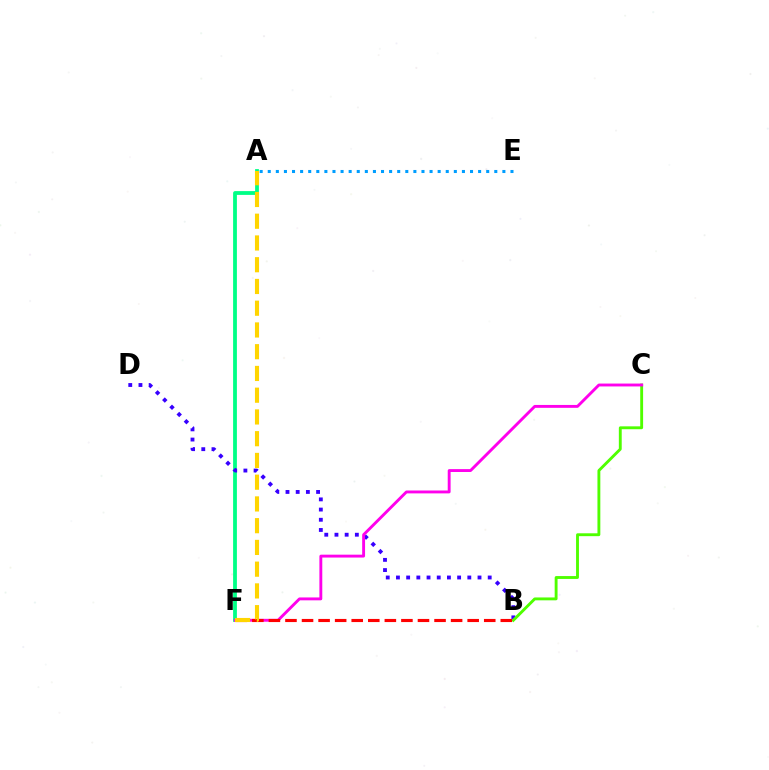{('A', 'E'): [{'color': '#009eff', 'line_style': 'dotted', 'thickness': 2.2}], ('A', 'F'): [{'color': '#00ff86', 'line_style': 'solid', 'thickness': 2.73}, {'color': '#ffd500', 'line_style': 'dashed', 'thickness': 2.95}], ('B', 'D'): [{'color': '#3700ff', 'line_style': 'dotted', 'thickness': 2.77}], ('B', 'C'): [{'color': '#4fff00', 'line_style': 'solid', 'thickness': 2.07}], ('C', 'F'): [{'color': '#ff00ed', 'line_style': 'solid', 'thickness': 2.08}], ('B', 'F'): [{'color': '#ff0000', 'line_style': 'dashed', 'thickness': 2.25}]}